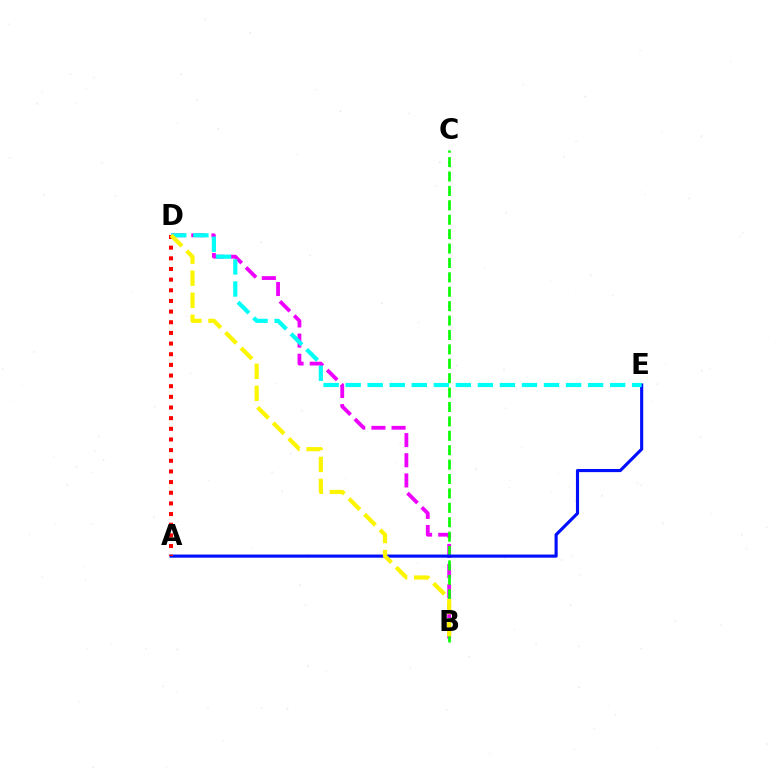{('B', 'D'): [{'color': '#ee00ff', 'line_style': 'dashed', 'thickness': 2.74}, {'color': '#fcf500', 'line_style': 'dashed', 'thickness': 2.99}], ('B', 'C'): [{'color': '#08ff00', 'line_style': 'dashed', 'thickness': 1.96}], ('A', 'E'): [{'color': '#0010ff', 'line_style': 'solid', 'thickness': 2.26}], ('A', 'D'): [{'color': '#ff0000', 'line_style': 'dotted', 'thickness': 2.9}], ('D', 'E'): [{'color': '#00fff6', 'line_style': 'dashed', 'thickness': 2.99}]}